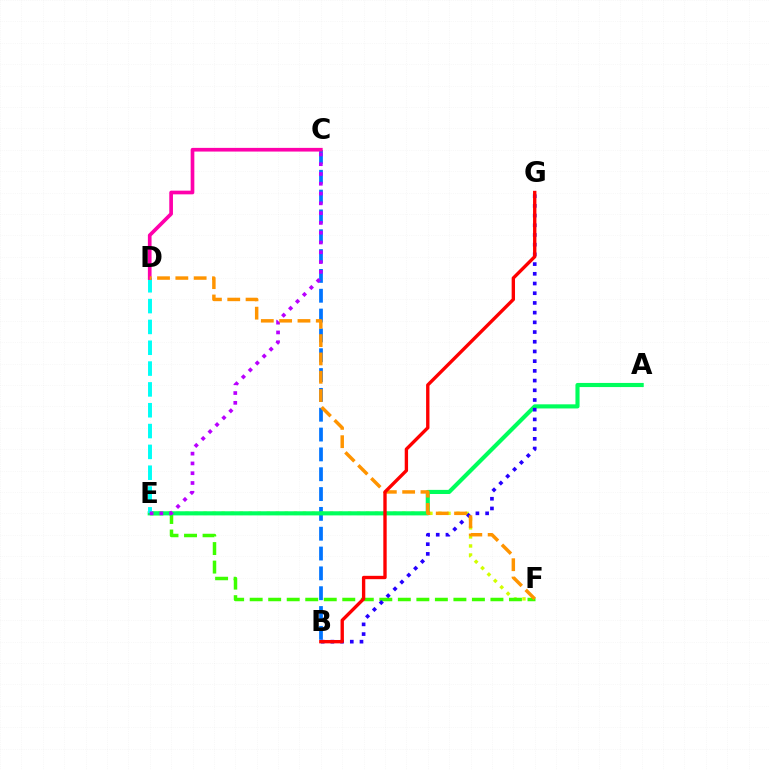{('B', 'C'): [{'color': '#0074ff', 'line_style': 'dashed', 'thickness': 2.69}], ('E', 'F'): [{'color': '#d1ff00', 'line_style': 'dotted', 'thickness': 2.45}, {'color': '#3dff00', 'line_style': 'dashed', 'thickness': 2.52}], ('A', 'E'): [{'color': '#00ff5c', 'line_style': 'solid', 'thickness': 2.97}], ('D', 'E'): [{'color': '#00fff6', 'line_style': 'dashed', 'thickness': 2.83}], ('C', 'E'): [{'color': '#b900ff', 'line_style': 'dotted', 'thickness': 2.66}], ('B', 'G'): [{'color': '#2500ff', 'line_style': 'dotted', 'thickness': 2.64}, {'color': '#ff0000', 'line_style': 'solid', 'thickness': 2.42}], ('C', 'D'): [{'color': '#ff00ac', 'line_style': 'solid', 'thickness': 2.65}], ('D', 'F'): [{'color': '#ff9400', 'line_style': 'dashed', 'thickness': 2.49}]}